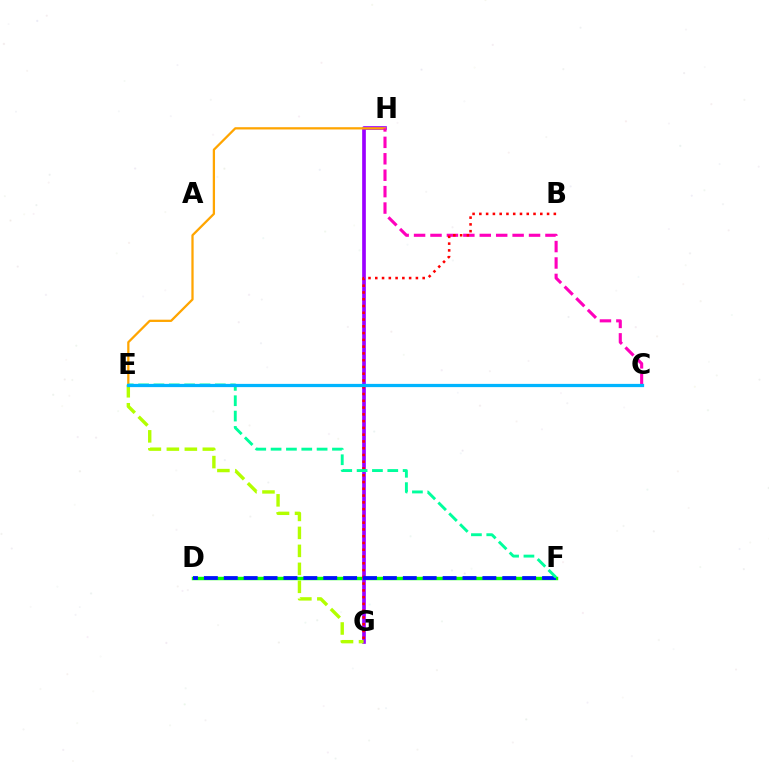{('D', 'F'): [{'color': '#08ff00', 'line_style': 'solid', 'thickness': 2.48}, {'color': '#0010ff', 'line_style': 'dashed', 'thickness': 2.7}], ('G', 'H'): [{'color': '#9b00ff', 'line_style': 'solid', 'thickness': 2.64}], ('E', 'H'): [{'color': '#ffa500', 'line_style': 'solid', 'thickness': 1.63}], ('C', 'H'): [{'color': '#ff00bd', 'line_style': 'dashed', 'thickness': 2.23}], ('B', 'G'): [{'color': '#ff0000', 'line_style': 'dotted', 'thickness': 1.84}], ('E', 'G'): [{'color': '#b3ff00', 'line_style': 'dashed', 'thickness': 2.44}], ('E', 'F'): [{'color': '#00ff9d', 'line_style': 'dashed', 'thickness': 2.08}], ('C', 'E'): [{'color': '#00b5ff', 'line_style': 'solid', 'thickness': 2.33}]}